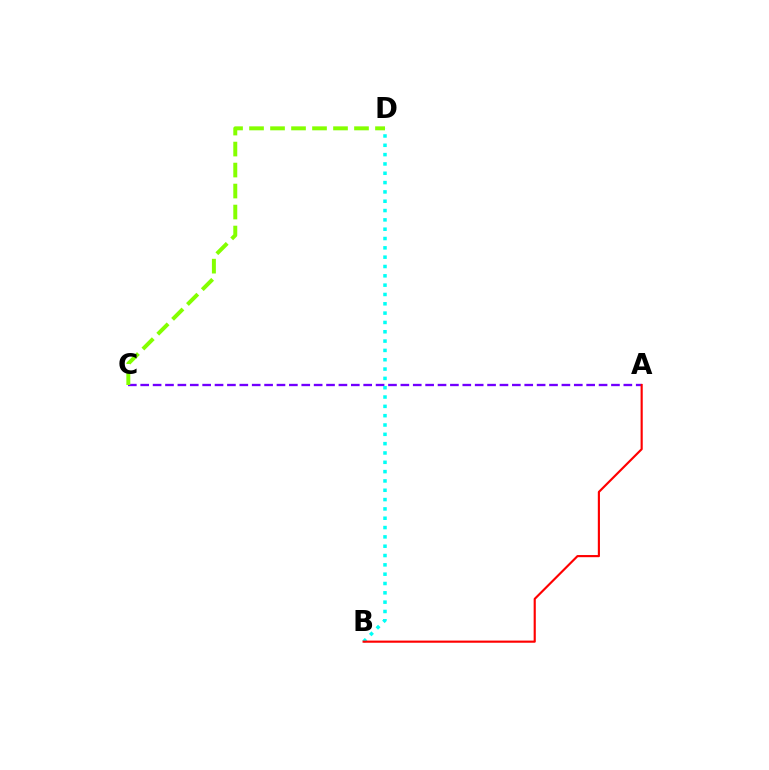{('A', 'C'): [{'color': '#7200ff', 'line_style': 'dashed', 'thickness': 1.68}], ('B', 'D'): [{'color': '#00fff6', 'line_style': 'dotted', 'thickness': 2.53}], ('C', 'D'): [{'color': '#84ff00', 'line_style': 'dashed', 'thickness': 2.85}], ('A', 'B'): [{'color': '#ff0000', 'line_style': 'solid', 'thickness': 1.55}]}